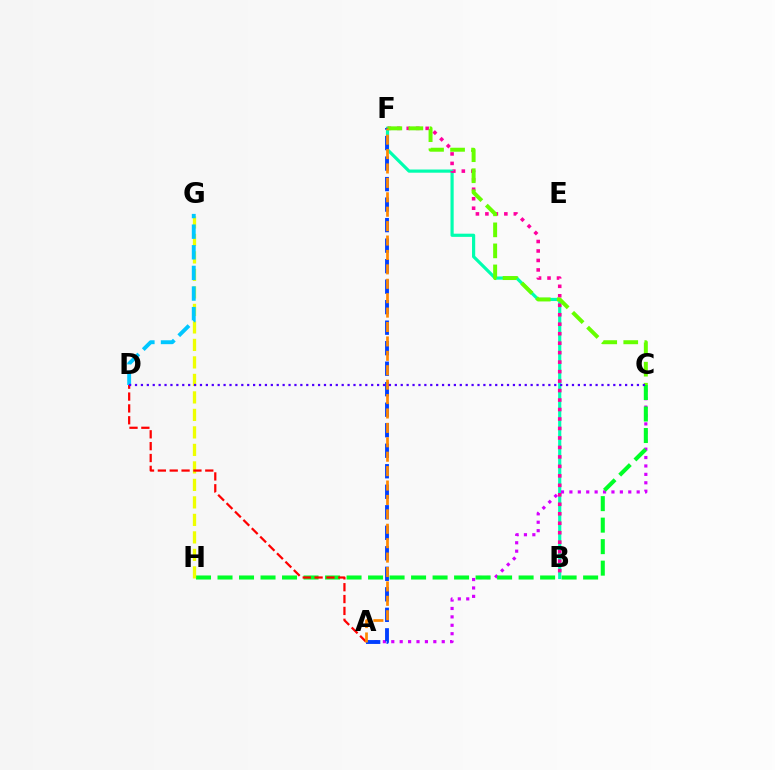{('B', 'F'): [{'color': '#00ffaf', 'line_style': 'solid', 'thickness': 2.29}, {'color': '#ff00a0', 'line_style': 'dotted', 'thickness': 2.57}], ('A', 'C'): [{'color': '#d600ff', 'line_style': 'dotted', 'thickness': 2.28}], ('A', 'F'): [{'color': '#003fff', 'line_style': 'dashed', 'thickness': 2.79}, {'color': '#ff8800', 'line_style': 'dashed', 'thickness': 1.96}], ('C', 'F'): [{'color': '#66ff00', 'line_style': 'dashed', 'thickness': 2.86}], ('C', 'H'): [{'color': '#00ff27', 'line_style': 'dashed', 'thickness': 2.92}], ('G', 'H'): [{'color': '#eeff00', 'line_style': 'dashed', 'thickness': 2.38}], ('A', 'D'): [{'color': '#ff0000', 'line_style': 'dashed', 'thickness': 1.61}], ('D', 'G'): [{'color': '#00c7ff', 'line_style': 'dashed', 'thickness': 2.8}], ('C', 'D'): [{'color': '#4f00ff', 'line_style': 'dotted', 'thickness': 1.6}]}